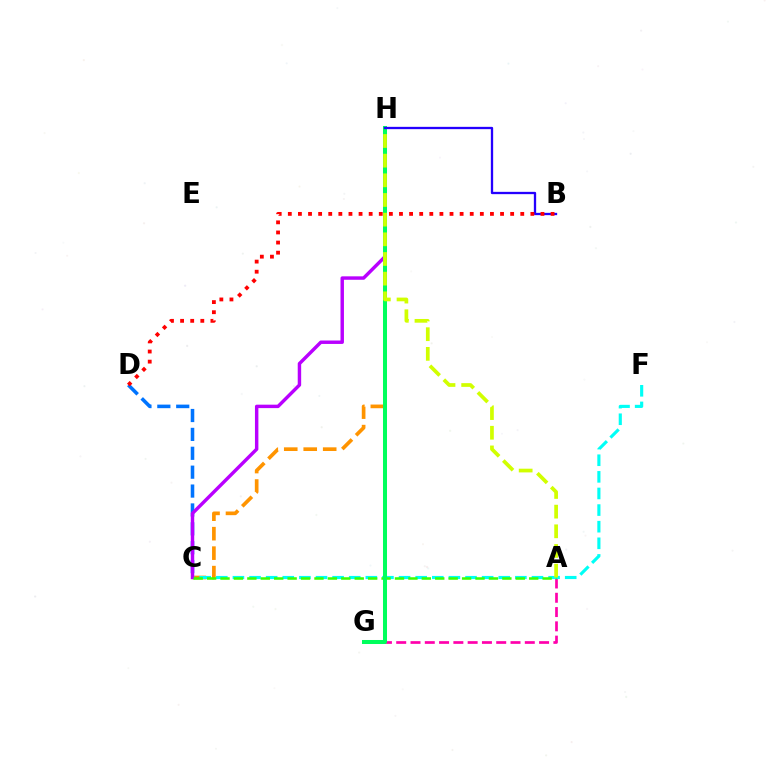{('C', 'H'): [{'color': '#ff9400', 'line_style': 'dashed', 'thickness': 2.65}, {'color': '#b900ff', 'line_style': 'solid', 'thickness': 2.48}], ('A', 'G'): [{'color': '#ff00ac', 'line_style': 'dashed', 'thickness': 1.94}], ('C', 'F'): [{'color': '#00fff6', 'line_style': 'dashed', 'thickness': 2.26}], ('C', 'D'): [{'color': '#0074ff', 'line_style': 'dashed', 'thickness': 2.57}], ('A', 'C'): [{'color': '#3dff00', 'line_style': 'dashed', 'thickness': 1.82}], ('G', 'H'): [{'color': '#00ff5c', 'line_style': 'solid', 'thickness': 2.89}], ('B', 'H'): [{'color': '#2500ff', 'line_style': 'solid', 'thickness': 1.66}], ('A', 'H'): [{'color': '#d1ff00', 'line_style': 'dashed', 'thickness': 2.67}], ('B', 'D'): [{'color': '#ff0000', 'line_style': 'dotted', 'thickness': 2.75}]}